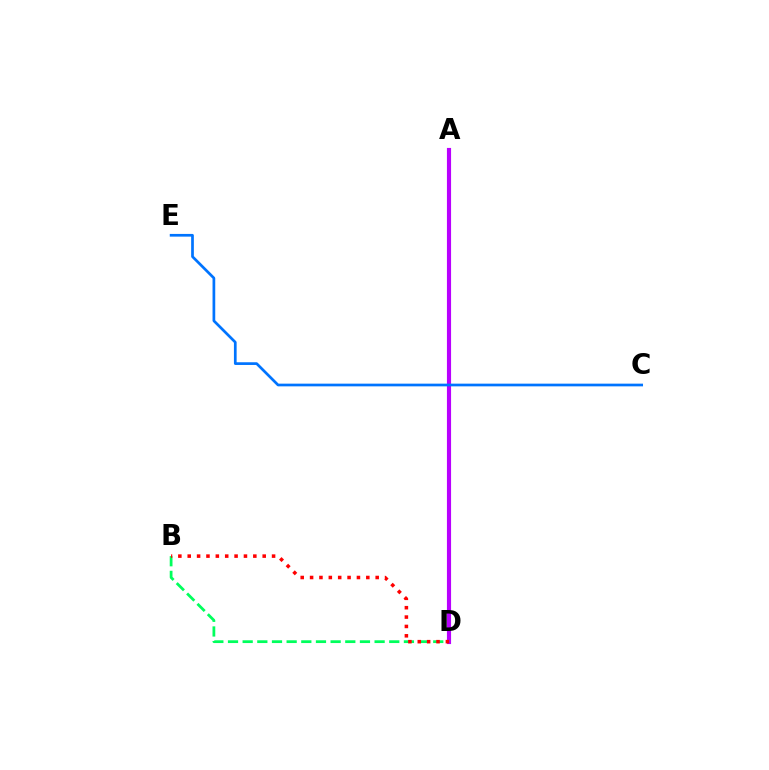{('B', 'D'): [{'color': '#00ff5c', 'line_style': 'dashed', 'thickness': 1.99}, {'color': '#ff0000', 'line_style': 'dotted', 'thickness': 2.55}], ('A', 'D'): [{'color': '#d1ff00', 'line_style': 'dotted', 'thickness': 2.86}, {'color': '#b900ff', 'line_style': 'solid', 'thickness': 2.98}], ('C', 'E'): [{'color': '#0074ff', 'line_style': 'solid', 'thickness': 1.95}]}